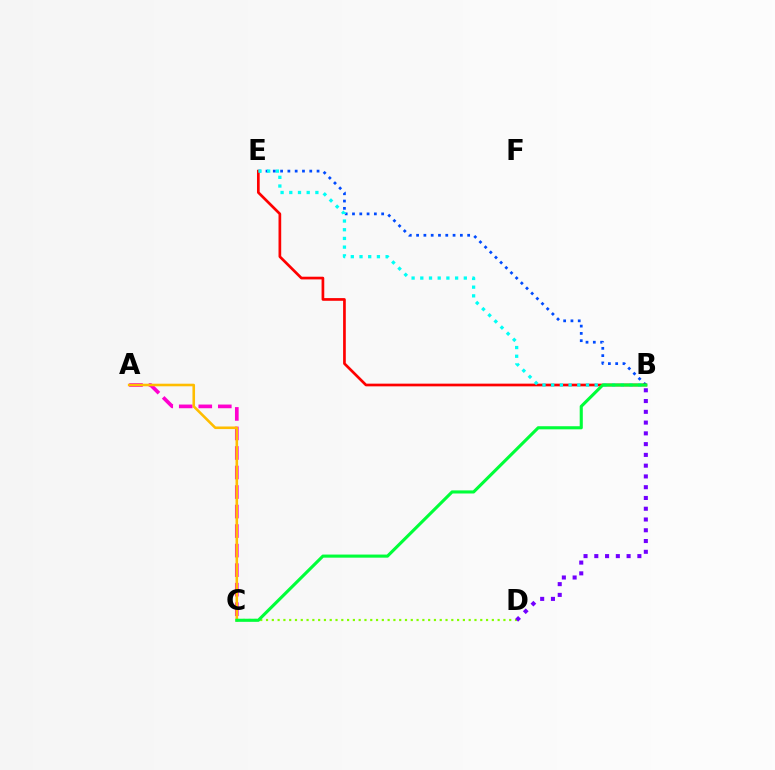{('B', 'E'): [{'color': '#004bff', 'line_style': 'dotted', 'thickness': 1.98}, {'color': '#ff0000', 'line_style': 'solid', 'thickness': 1.94}, {'color': '#00fff6', 'line_style': 'dotted', 'thickness': 2.36}], ('C', 'D'): [{'color': '#84ff00', 'line_style': 'dotted', 'thickness': 1.57}], ('A', 'C'): [{'color': '#ff00cf', 'line_style': 'dashed', 'thickness': 2.65}, {'color': '#ffbd00', 'line_style': 'solid', 'thickness': 1.86}], ('B', 'D'): [{'color': '#7200ff', 'line_style': 'dotted', 'thickness': 2.93}], ('B', 'C'): [{'color': '#00ff39', 'line_style': 'solid', 'thickness': 2.23}]}